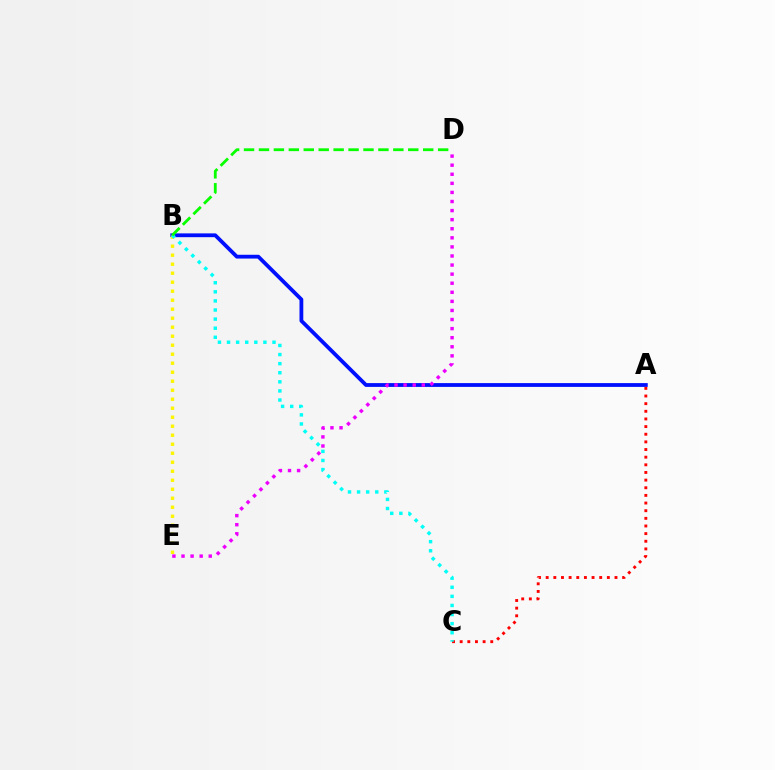{('A', 'B'): [{'color': '#0010ff', 'line_style': 'solid', 'thickness': 2.74}], ('A', 'C'): [{'color': '#ff0000', 'line_style': 'dotted', 'thickness': 2.08}], ('B', 'E'): [{'color': '#fcf500', 'line_style': 'dotted', 'thickness': 2.45}], ('B', 'C'): [{'color': '#00fff6', 'line_style': 'dotted', 'thickness': 2.47}], ('B', 'D'): [{'color': '#08ff00', 'line_style': 'dashed', 'thickness': 2.03}], ('D', 'E'): [{'color': '#ee00ff', 'line_style': 'dotted', 'thickness': 2.47}]}